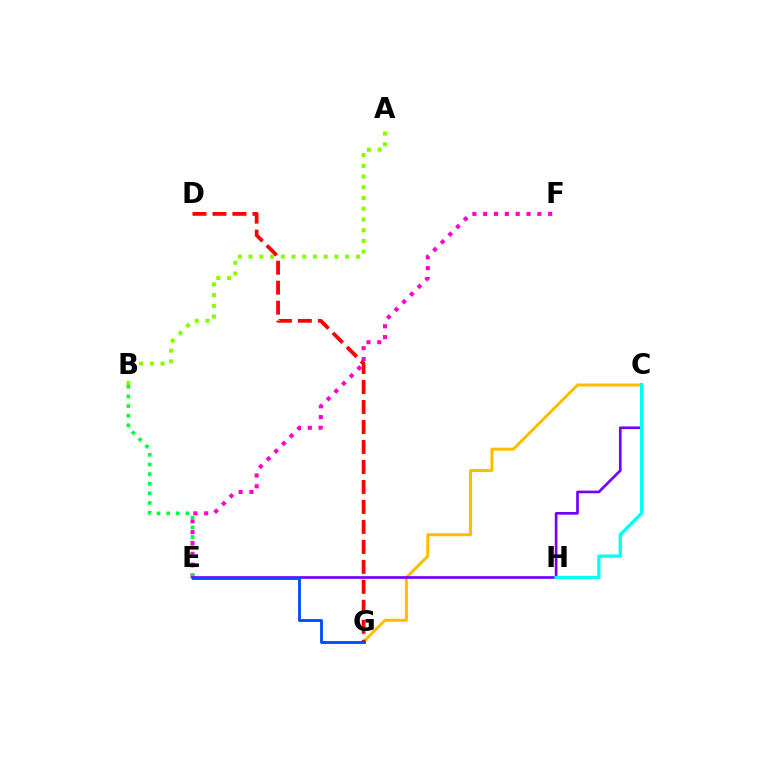{('A', 'B'): [{'color': '#84ff00', 'line_style': 'dotted', 'thickness': 2.92}], ('E', 'F'): [{'color': '#ff00cf', 'line_style': 'dotted', 'thickness': 2.94}], ('C', 'G'): [{'color': '#ffbd00', 'line_style': 'solid', 'thickness': 2.18}], ('B', 'E'): [{'color': '#00ff39', 'line_style': 'dotted', 'thickness': 2.61}], ('D', 'G'): [{'color': '#ff0000', 'line_style': 'dashed', 'thickness': 2.71}], ('C', 'E'): [{'color': '#7200ff', 'line_style': 'solid', 'thickness': 1.93}], ('E', 'G'): [{'color': '#004bff', 'line_style': 'solid', 'thickness': 2.04}], ('C', 'H'): [{'color': '#00fff6', 'line_style': 'solid', 'thickness': 2.35}]}